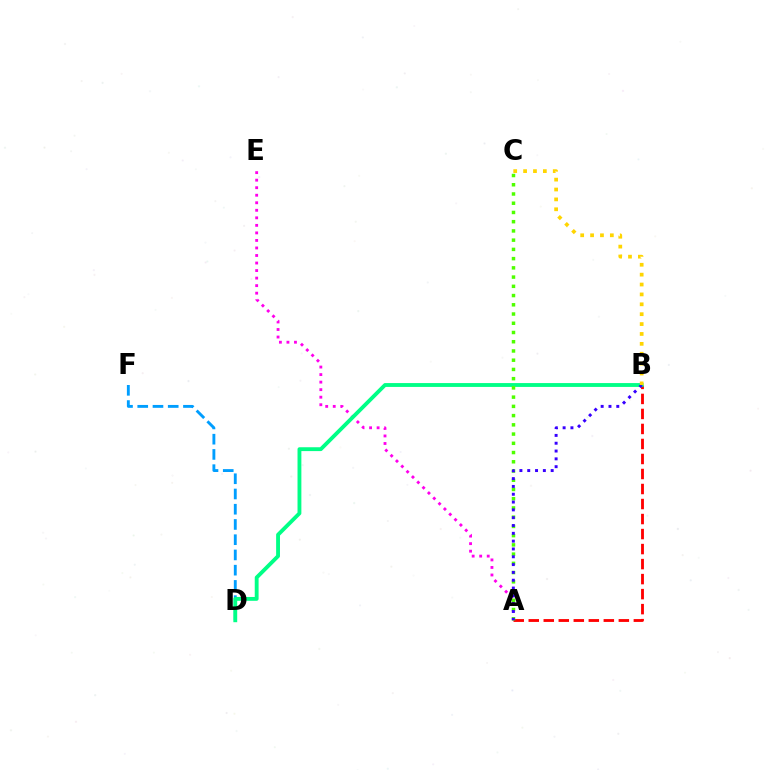{('A', 'E'): [{'color': '#ff00ed', 'line_style': 'dotted', 'thickness': 2.05}], ('A', 'B'): [{'color': '#ff0000', 'line_style': 'dashed', 'thickness': 2.04}, {'color': '#3700ff', 'line_style': 'dotted', 'thickness': 2.12}], ('D', 'F'): [{'color': '#009eff', 'line_style': 'dashed', 'thickness': 2.07}], ('B', 'D'): [{'color': '#00ff86', 'line_style': 'solid', 'thickness': 2.77}], ('A', 'C'): [{'color': '#4fff00', 'line_style': 'dotted', 'thickness': 2.51}], ('B', 'C'): [{'color': '#ffd500', 'line_style': 'dotted', 'thickness': 2.69}]}